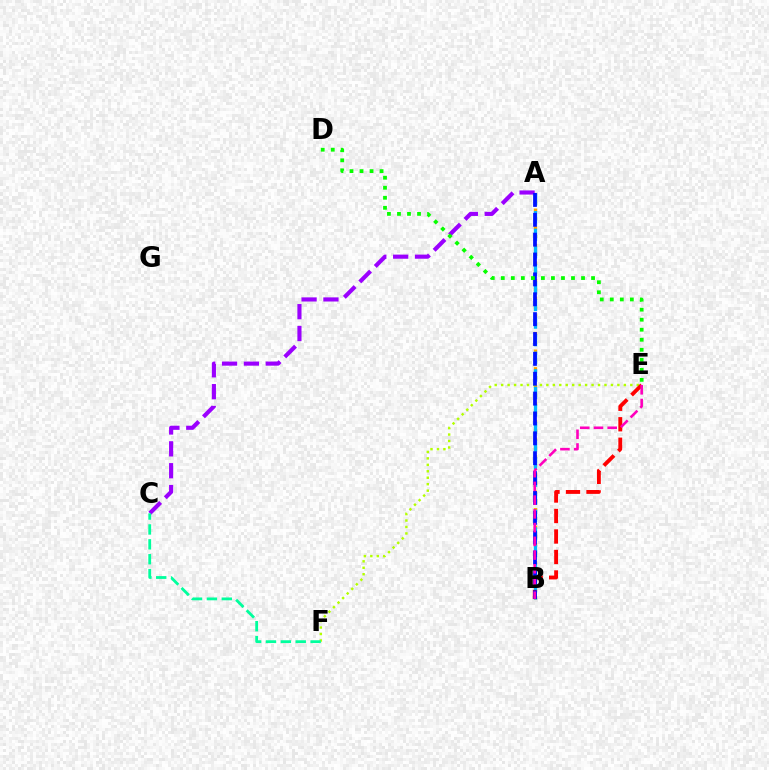{('A', 'B'): [{'color': '#ffa500', 'line_style': 'dotted', 'thickness': 2.39}, {'color': '#00b5ff', 'line_style': 'dashed', 'thickness': 2.39}, {'color': '#0010ff', 'line_style': 'dashed', 'thickness': 2.7}], ('E', 'F'): [{'color': '#b3ff00', 'line_style': 'dotted', 'thickness': 1.75}], ('A', 'C'): [{'color': '#9b00ff', 'line_style': 'dashed', 'thickness': 2.97}], ('B', 'E'): [{'color': '#ff0000', 'line_style': 'dashed', 'thickness': 2.78}, {'color': '#ff00bd', 'line_style': 'dashed', 'thickness': 1.87}], ('C', 'F'): [{'color': '#00ff9d', 'line_style': 'dashed', 'thickness': 2.02}], ('D', 'E'): [{'color': '#08ff00', 'line_style': 'dotted', 'thickness': 2.73}]}